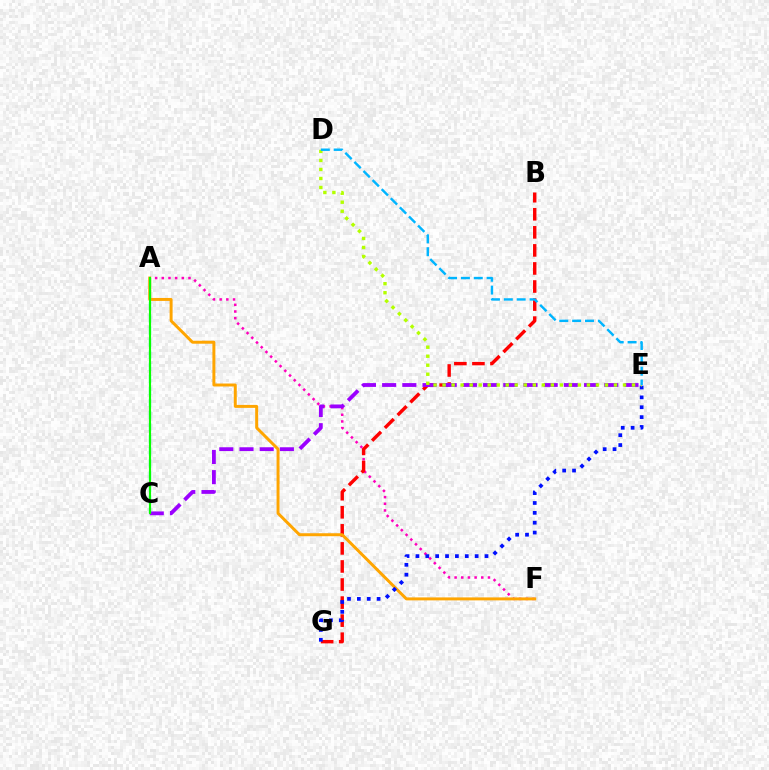{('A', 'F'): [{'color': '#ff00bd', 'line_style': 'dotted', 'thickness': 1.81}, {'color': '#ffa500', 'line_style': 'solid', 'thickness': 2.14}], ('B', 'G'): [{'color': '#ff0000', 'line_style': 'dashed', 'thickness': 2.45}], ('C', 'E'): [{'color': '#9b00ff', 'line_style': 'dashed', 'thickness': 2.74}], ('A', 'C'): [{'color': '#00ff9d', 'line_style': 'dashed', 'thickness': 1.64}, {'color': '#08ff00', 'line_style': 'solid', 'thickness': 1.52}], ('E', 'G'): [{'color': '#0010ff', 'line_style': 'dotted', 'thickness': 2.68}], ('D', 'E'): [{'color': '#b3ff00', 'line_style': 'dotted', 'thickness': 2.45}, {'color': '#00b5ff', 'line_style': 'dashed', 'thickness': 1.75}]}